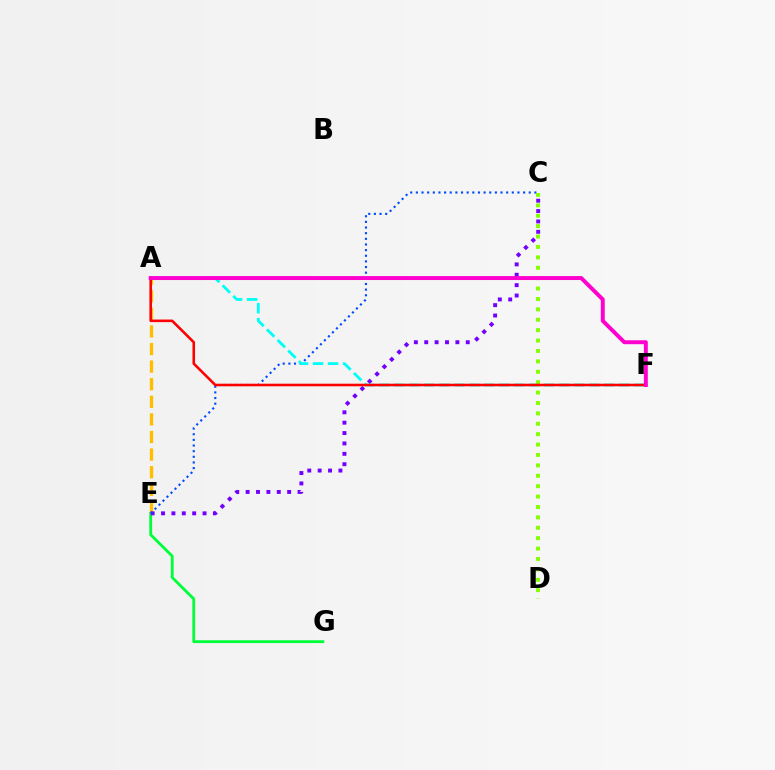{('E', 'G'): [{'color': '#00ff39', 'line_style': 'solid', 'thickness': 2.03}], ('A', 'E'): [{'color': '#ffbd00', 'line_style': 'dashed', 'thickness': 2.39}], ('C', 'E'): [{'color': '#7200ff', 'line_style': 'dotted', 'thickness': 2.82}, {'color': '#004bff', 'line_style': 'dotted', 'thickness': 1.53}], ('A', 'F'): [{'color': '#00fff6', 'line_style': 'dashed', 'thickness': 2.04}, {'color': '#ff0000', 'line_style': 'solid', 'thickness': 1.86}, {'color': '#ff00cf', 'line_style': 'solid', 'thickness': 2.84}], ('C', 'D'): [{'color': '#84ff00', 'line_style': 'dotted', 'thickness': 2.83}]}